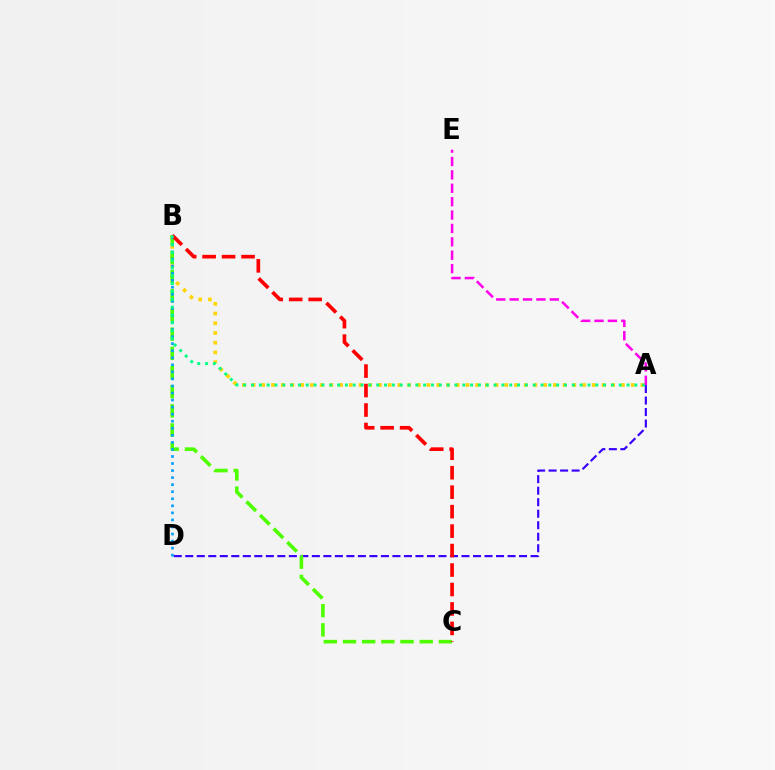{('A', 'B'): [{'color': '#ffd500', 'line_style': 'dotted', 'thickness': 2.64}, {'color': '#00ff86', 'line_style': 'dotted', 'thickness': 2.13}], ('A', 'D'): [{'color': '#3700ff', 'line_style': 'dashed', 'thickness': 1.56}], ('B', 'C'): [{'color': '#4fff00', 'line_style': 'dashed', 'thickness': 2.61}, {'color': '#ff0000', 'line_style': 'dashed', 'thickness': 2.64}], ('B', 'D'): [{'color': '#009eff', 'line_style': 'dotted', 'thickness': 1.92}], ('A', 'E'): [{'color': '#ff00ed', 'line_style': 'dashed', 'thickness': 1.82}]}